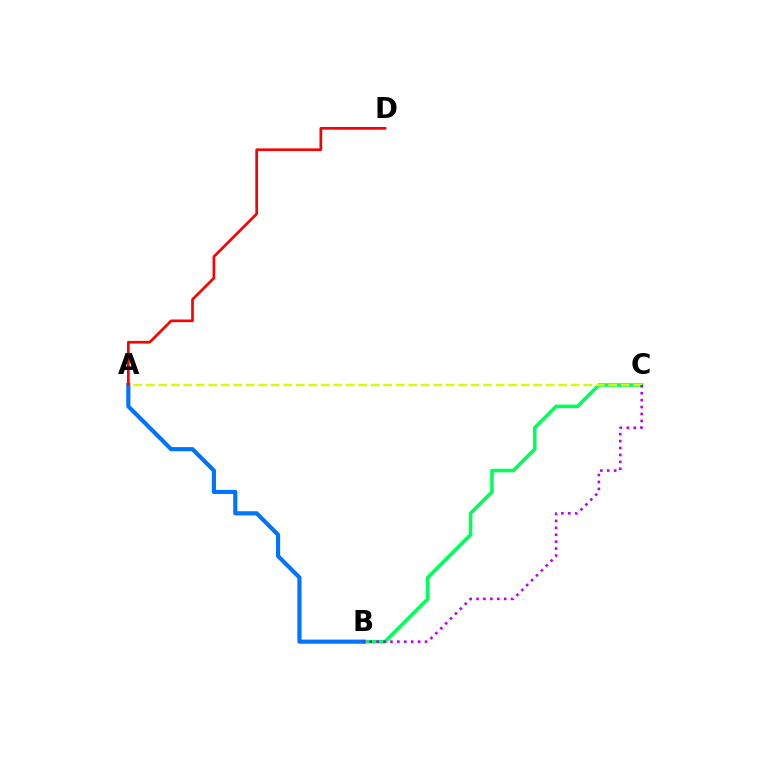{('B', 'C'): [{'color': '#00ff5c', 'line_style': 'solid', 'thickness': 2.58}, {'color': '#b900ff', 'line_style': 'dotted', 'thickness': 1.88}], ('A', 'B'): [{'color': '#0074ff', 'line_style': 'solid', 'thickness': 2.99}], ('A', 'C'): [{'color': '#d1ff00', 'line_style': 'dashed', 'thickness': 1.7}], ('A', 'D'): [{'color': '#ff0000', 'line_style': 'solid', 'thickness': 1.93}]}